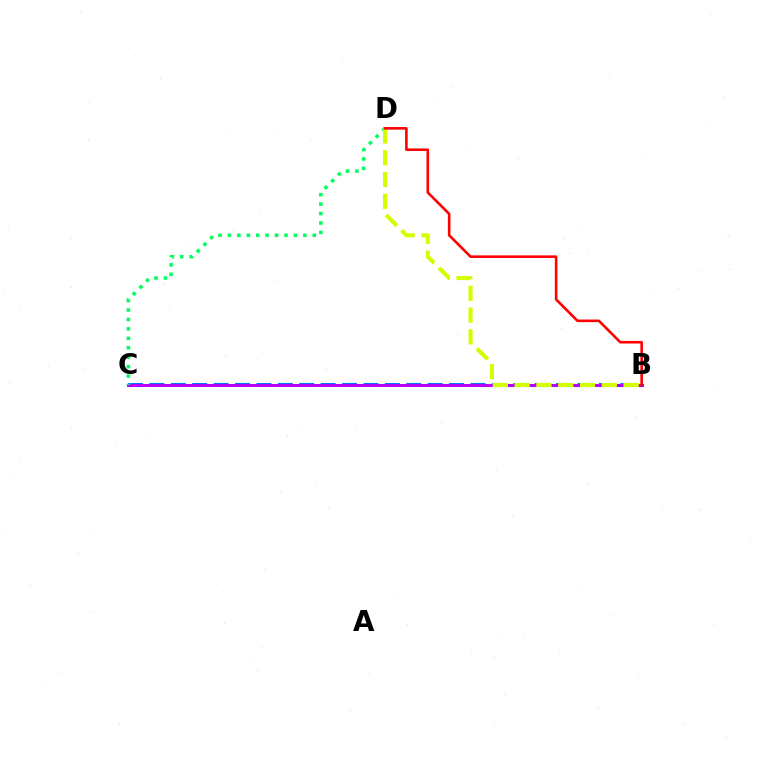{('B', 'C'): [{'color': '#0074ff', 'line_style': 'dashed', 'thickness': 2.91}, {'color': '#b900ff', 'line_style': 'solid', 'thickness': 2.15}], ('C', 'D'): [{'color': '#00ff5c', 'line_style': 'dotted', 'thickness': 2.56}], ('B', 'D'): [{'color': '#d1ff00', 'line_style': 'dashed', 'thickness': 2.96}, {'color': '#ff0000', 'line_style': 'solid', 'thickness': 1.87}]}